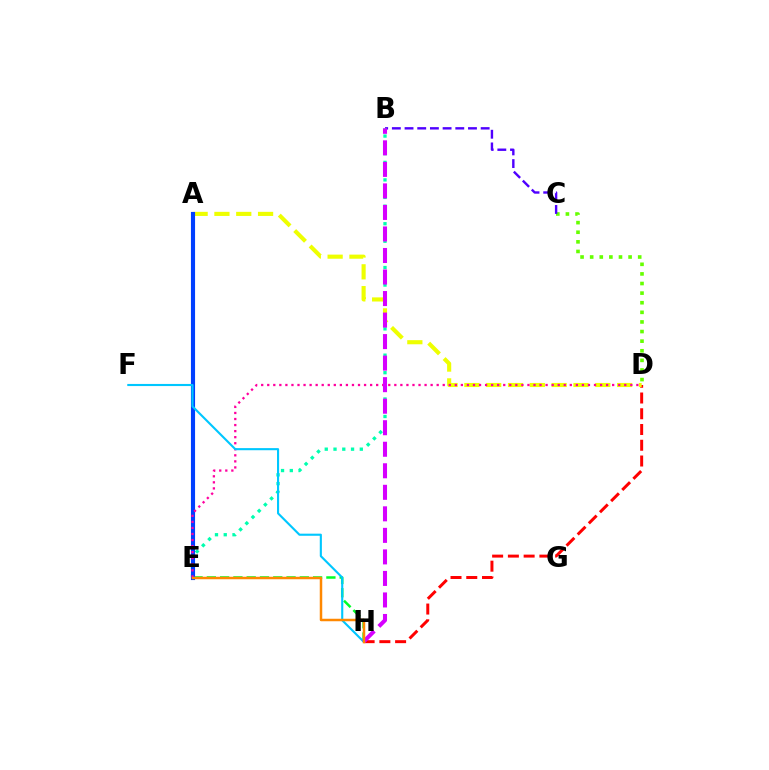{('C', 'D'): [{'color': '#66ff00', 'line_style': 'dotted', 'thickness': 2.61}], ('B', 'C'): [{'color': '#4f00ff', 'line_style': 'dashed', 'thickness': 1.72}], ('B', 'E'): [{'color': '#00ffaf', 'line_style': 'dotted', 'thickness': 2.38}], ('D', 'H'): [{'color': '#ff0000', 'line_style': 'dashed', 'thickness': 2.14}], ('A', 'D'): [{'color': '#eeff00', 'line_style': 'dashed', 'thickness': 2.96}], ('E', 'H'): [{'color': '#00ff27', 'line_style': 'dashed', 'thickness': 1.8}, {'color': '#ff8800', 'line_style': 'solid', 'thickness': 1.79}], ('A', 'E'): [{'color': '#003fff', 'line_style': 'solid', 'thickness': 2.97}], ('D', 'E'): [{'color': '#ff00a0', 'line_style': 'dotted', 'thickness': 1.64}], ('F', 'H'): [{'color': '#00c7ff', 'line_style': 'solid', 'thickness': 1.52}], ('B', 'H'): [{'color': '#d600ff', 'line_style': 'dashed', 'thickness': 2.92}]}